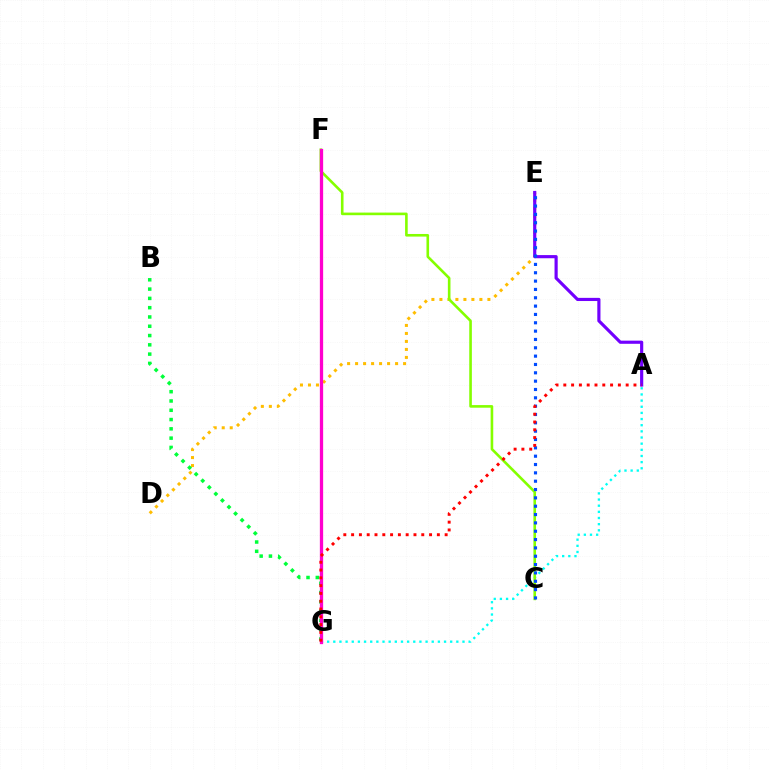{('D', 'E'): [{'color': '#ffbd00', 'line_style': 'dotted', 'thickness': 2.17}], ('A', 'E'): [{'color': '#7200ff', 'line_style': 'solid', 'thickness': 2.27}], ('A', 'G'): [{'color': '#00fff6', 'line_style': 'dotted', 'thickness': 1.67}, {'color': '#ff0000', 'line_style': 'dotted', 'thickness': 2.12}], ('B', 'G'): [{'color': '#00ff39', 'line_style': 'dotted', 'thickness': 2.52}], ('C', 'F'): [{'color': '#84ff00', 'line_style': 'solid', 'thickness': 1.88}], ('C', 'E'): [{'color': '#004bff', 'line_style': 'dotted', 'thickness': 2.27}], ('F', 'G'): [{'color': '#ff00cf', 'line_style': 'solid', 'thickness': 2.36}]}